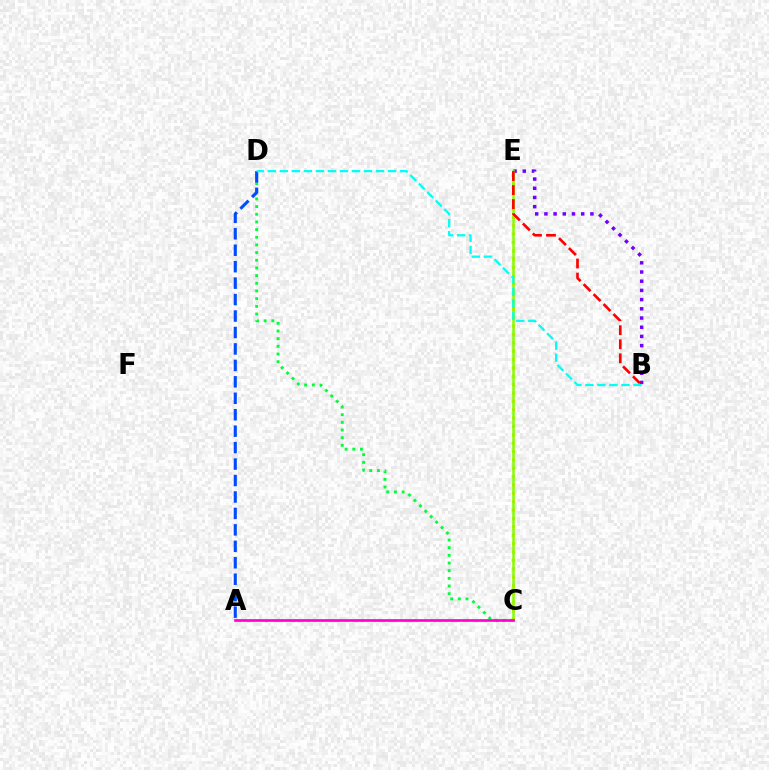{('C', 'E'): [{'color': '#ffbd00', 'line_style': 'dotted', 'thickness': 2.27}, {'color': '#84ff00', 'line_style': 'solid', 'thickness': 1.8}], ('B', 'E'): [{'color': '#7200ff', 'line_style': 'dotted', 'thickness': 2.5}, {'color': '#ff0000', 'line_style': 'dashed', 'thickness': 1.91}], ('C', 'D'): [{'color': '#00ff39', 'line_style': 'dotted', 'thickness': 2.09}], ('A', 'D'): [{'color': '#004bff', 'line_style': 'dashed', 'thickness': 2.23}], ('B', 'D'): [{'color': '#00fff6', 'line_style': 'dashed', 'thickness': 1.63}], ('A', 'C'): [{'color': '#ff00cf', 'line_style': 'solid', 'thickness': 1.92}]}